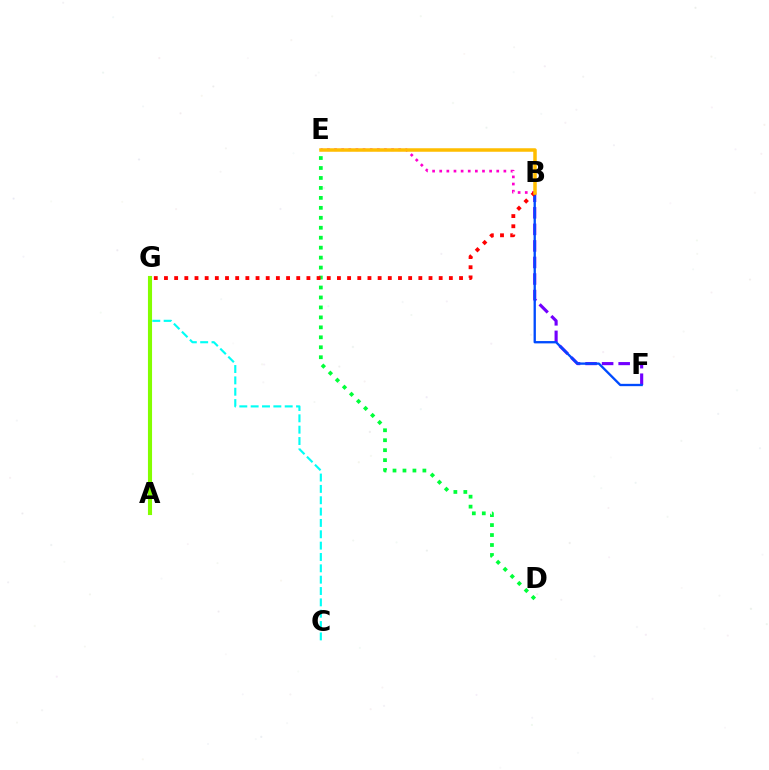{('D', 'E'): [{'color': '#00ff39', 'line_style': 'dotted', 'thickness': 2.71}], ('B', 'F'): [{'color': '#7200ff', 'line_style': 'dashed', 'thickness': 2.25}, {'color': '#004bff', 'line_style': 'solid', 'thickness': 1.68}], ('B', 'E'): [{'color': '#ff00cf', 'line_style': 'dotted', 'thickness': 1.94}, {'color': '#ffbd00', 'line_style': 'solid', 'thickness': 2.52}], ('C', 'G'): [{'color': '#00fff6', 'line_style': 'dashed', 'thickness': 1.54}], ('A', 'G'): [{'color': '#84ff00', 'line_style': 'solid', 'thickness': 2.95}], ('B', 'G'): [{'color': '#ff0000', 'line_style': 'dotted', 'thickness': 2.76}]}